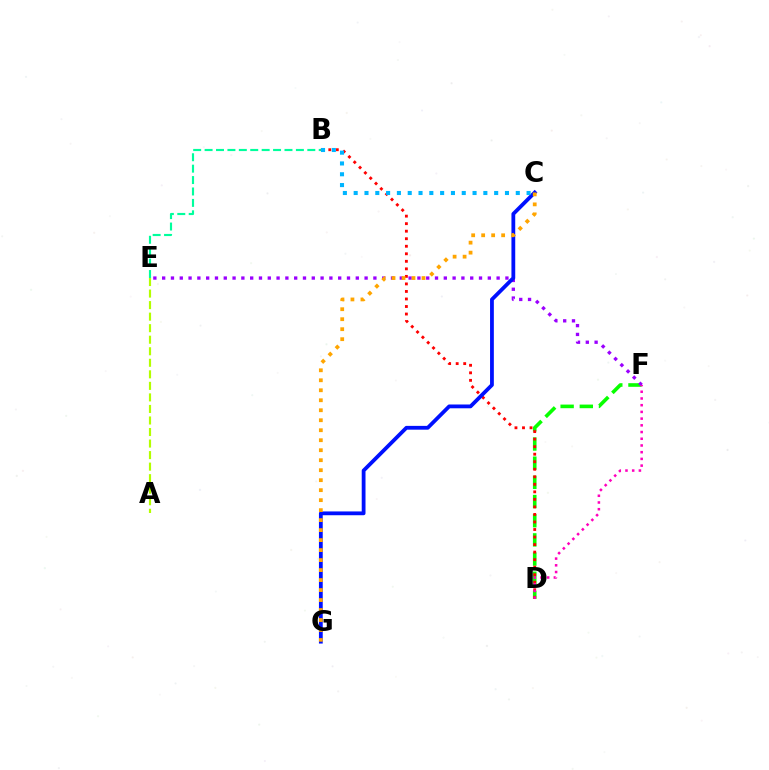{('D', 'F'): [{'color': '#08ff00', 'line_style': 'dashed', 'thickness': 2.6}, {'color': '#ff00bd', 'line_style': 'dotted', 'thickness': 1.82}], ('E', 'F'): [{'color': '#9b00ff', 'line_style': 'dotted', 'thickness': 2.39}], ('B', 'E'): [{'color': '#00ff9d', 'line_style': 'dashed', 'thickness': 1.55}], ('A', 'E'): [{'color': '#b3ff00', 'line_style': 'dashed', 'thickness': 1.57}], ('B', 'D'): [{'color': '#ff0000', 'line_style': 'dotted', 'thickness': 2.05}], ('C', 'G'): [{'color': '#0010ff', 'line_style': 'solid', 'thickness': 2.73}, {'color': '#ffa500', 'line_style': 'dotted', 'thickness': 2.71}], ('B', 'C'): [{'color': '#00b5ff', 'line_style': 'dotted', 'thickness': 2.94}]}